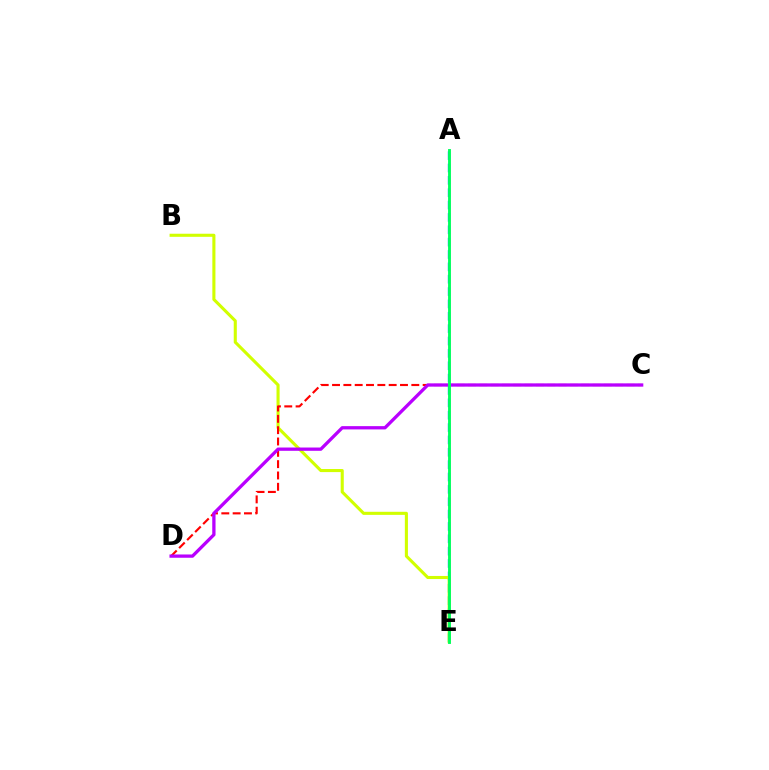{('A', 'E'): [{'color': '#0074ff', 'line_style': 'dashed', 'thickness': 1.68}, {'color': '#00ff5c', 'line_style': 'solid', 'thickness': 2.08}], ('B', 'E'): [{'color': '#d1ff00', 'line_style': 'solid', 'thickness': 2.22}], ('C', 'D'): [{'color': '#ff0000', 'line_style': 'dashed', 'thickness': 1.54}, {'color': '#b900ff', 'line_style': 'solid', 'thickness': 2.36}]}